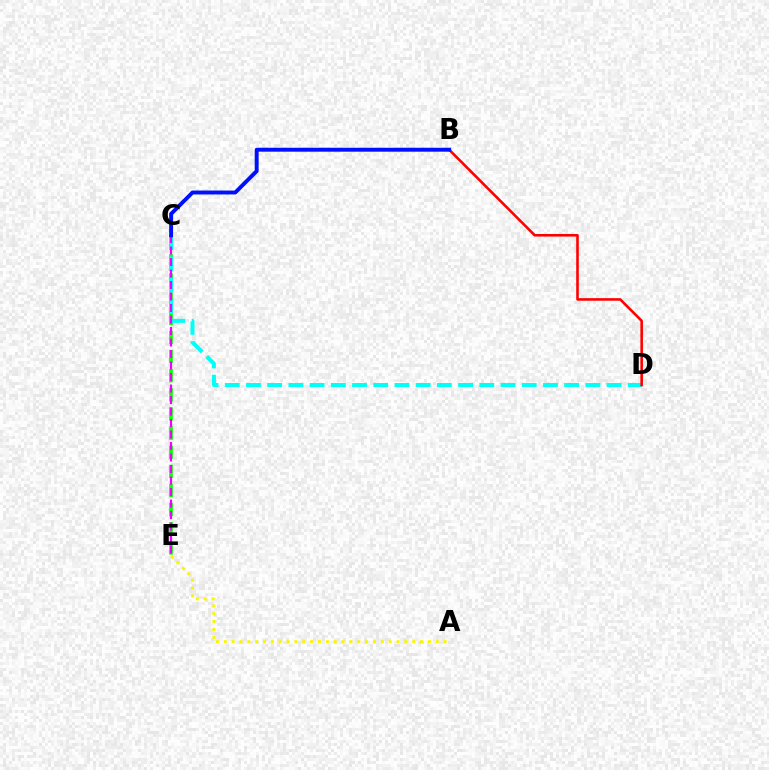{('C', 'E'): [{'color': '#08ff00', 'line_style': 'dashed', 'thickness': 2.6}, {'color': '#ee00ff', 'line_style': 'dashed', 'thickness': 1.56}], ('C', 'D'): [{'color': '#00fff6', 'line_style': 'dashed', 'thickness': 2.88}], ('B', 'D'): [{'color': '#ff0000', 'line_style': 'solid', 'thickness': 1.87}], ('A', 'E'): [{'color': '#fcf500', 'line_style': 'dotted', 'thickness': 2.13}], ('B', 'C'): [{'color': '#0010ff', 'line_style': 'solid', 'thickness': 2.82}]}